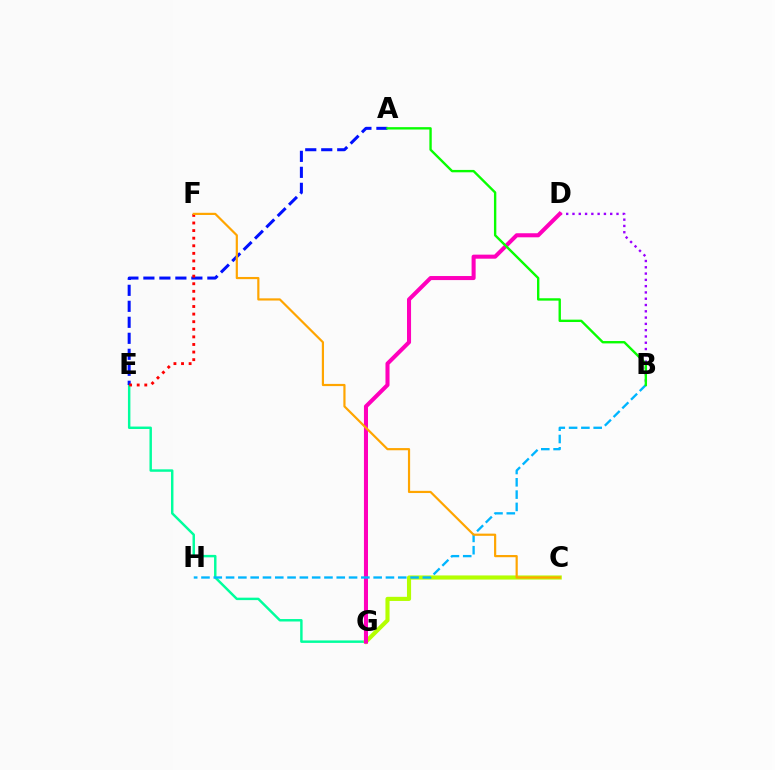{('E', 'G'): [{'color': '#00ff9d', 'line_style': 'solid', 'thickness': 1.76}], ('C', 'G'): [{'color': '#b3ff00', 'line_style': 'solid', 'thickness': 2.97}], ('B', 'D'): [{'color': '#9b00ff', 'line_style': 'dotted', 'thickness': 1.71}], ('D', 'G'): [{'color': '#ff00bd', 'line_style': 'solid', 'thickness': 2.92}], ('A', 'E'): [{'color': '#0010ff', 'line_style': 'dashed', 'thickness': 2.17}], ('E', 'F'): [{'color': '#ff0000', 'line_style': 'dotted', 'thickness': 2.06}], ('B', 'H'): [{'color': '#00b5ff', 'line_style': 'dashed', 'thickness': 1.67}], ('C', 'F'): [{'color': '#ffa500', 'line_style': 'solid', 'thickness': 1.58}], ('A', 'B'): [{'color': '#08ff00', 'line_style': 'solid', 'thickness': 1.71}]}